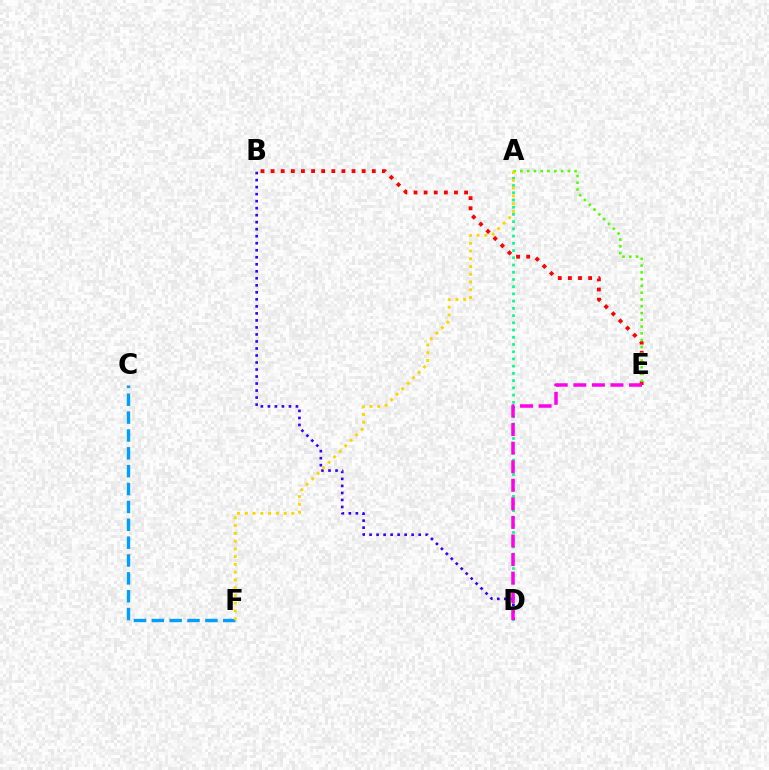{('A', 'D'): [{'color': '#00ff86', 'line_style': 'dotted', 'thickness': 1.96}], ('B', 'E'): [{'color': '#ff0000', 'line_style': 'dotted', 'thickness': 2.75}], ('B', 'D'): [{'color': '#3700ff', 'line_style': 'dotted', 'thickness': 1.91}], ('C', 'F'): [{'color': '#009eff', 'line_style': 'dashed', 'thickness': 2.43}], ('D', 'E'): [{'color': '#ff00ed', 'line_style': 'dashed', 'thickness': 2.52}], ('A', 'E'): [{'color': '#4fff00', 'line_style': 'dotted', 'thickness': 1.84}], ('A', 'F'): [{'color': '#ffd500', 'line_style': 'dotted', 'thickness': 2.11}]}